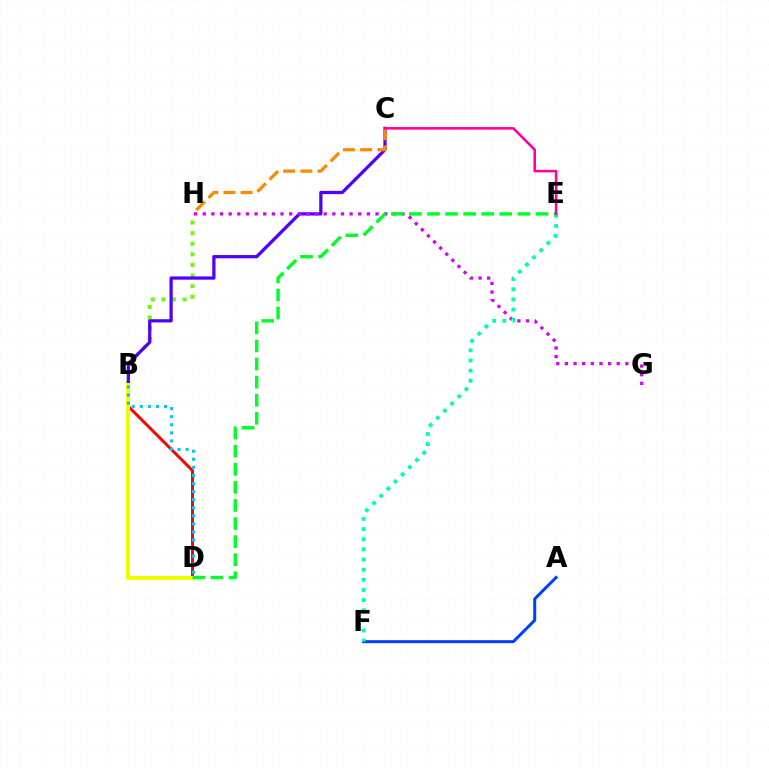{('B', 'H'): [{'color': '#66ff00', 'line_style': 'dotted', 'thickness': 2.88}], ('B', 'C'): [{'color': '#4f00ff', 'line_style': 'solid', 'thickness': 2.34}], ('A', 'F'): [{'color': '#003fff', 'line_style': 'solid', 'thickness': 2.17}], ('B', 'D'): [{'color': '#ff0000', 'line_style': 'solid', 'thickness': 2.13}, {'color': '#eeff00', 'line_style': 'solid', 'thickness': 2.9}, {'color': '#00c7ff', 'line_style': 'dotted', 'thickness': 2.19}], ('G', 'H'): [{'color': '#d600ff', 'line_style': 'dotted', 'thickness': 2.35}], ('C', 'H'): [{'color': '#ff8800', 'line_style': 'dashed', 'thickness': 2.33}], ('D', 'E'): [{'color': '#00ff27', 'line_style': 'dashed', 'thickness': 2.46}], ('E', 'F'): [{'color': '#00ffaf', 'line_style': 'dotted', 'thickness': 2.75}], ('C', 'E'): [{'color': '#ff00a0', 'line_style': 'solid', 'thickness': 1.86}]}